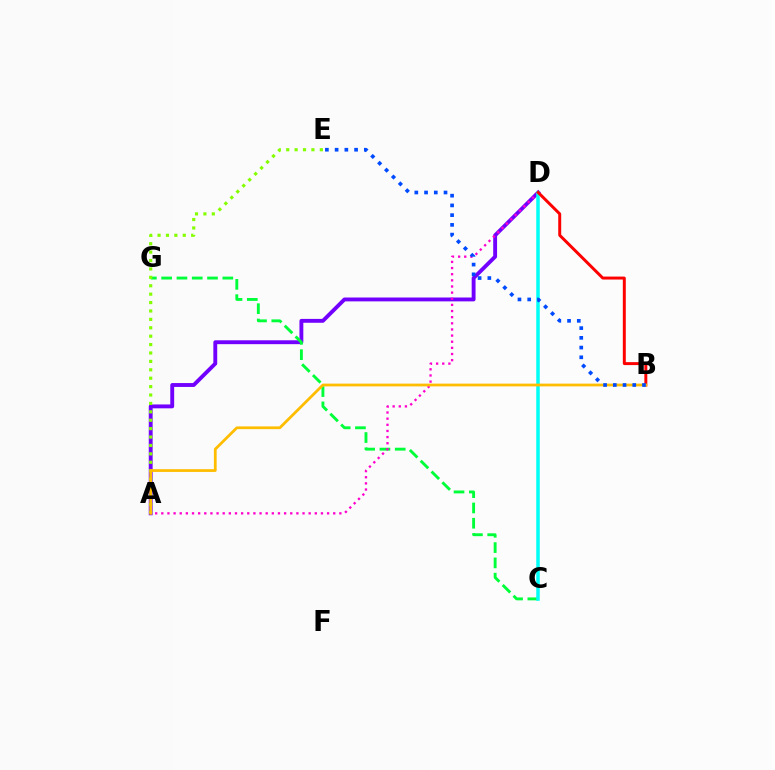{('A', 'D'): [{'color': '#7200ff', 'line_style': 'solid', 'thickness': 2.79}, {'color': '#ff00cf', 'line_style': 'dotted', 'thickness': 1.67}], ('C', 'G'): [{'color': '#00ff39', 'line_style': 'dashed', 'thickness': 2.08}], ('C', 'D'): [{'color': '#00fff6', 'line_style': 'solid', 'thickness': 2.52}], ('A', 'E'): [{'color': '#84ff00', 'line_style': 'dotted', 'thickness': 2.28}], ('B', 'D'): [{'color': '#ff0000', 'line_style': 'solid', 'thickness': 2.13}], ('A', 'B'): [{'color': '#ffbd00', 'line_style': 'solid', 'thickness': 1.99}], ('B', 'E'): [{'color': '#004bff', 'line_style': 'dotted', 'thickness': 2.64}]}